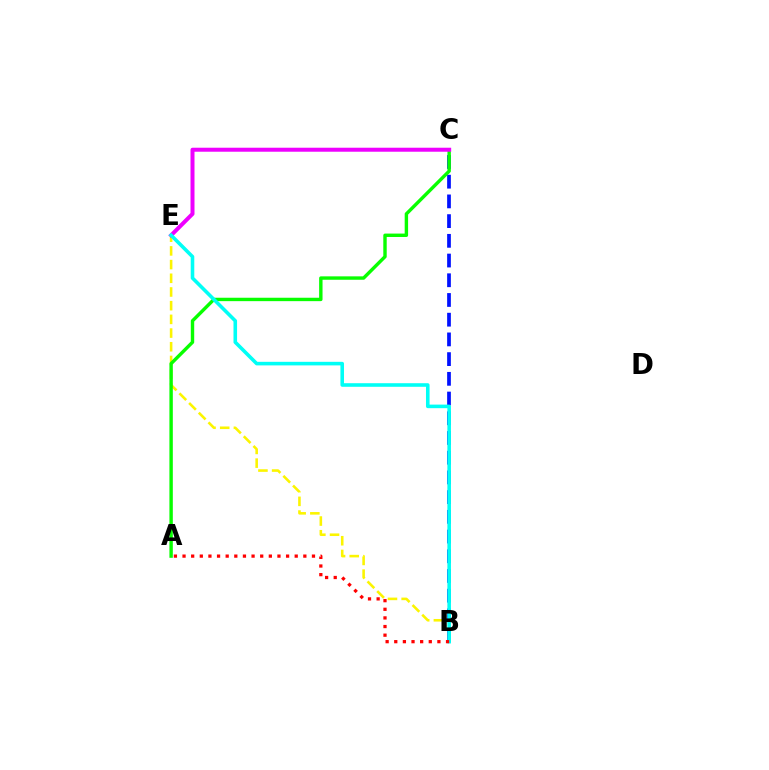{('B', 'C'): [{'color': '#0010ff', 'line_style': 'dashed', 'thickness': 2.68}], ('B', 'E'): [{'color': '#fcf500', 'line_style': 'dashed', 'thickness': 1.86}, {'color': '#00fff6', 'line_style': 'solid', 'thickness': 2.58}], ('A', 'C'): [{'color': '#08ff00', 'line_style': 'solid', 'thickness': 2.45}], ('C', 'E'): [{'color': '#ee00ff', 'line_style': 'solid', 'thickness': 2.88}], ('A', 'B'): [{'color': '#ff0000', 'line_style': 'dotted', 'thickness': 2.34}]}